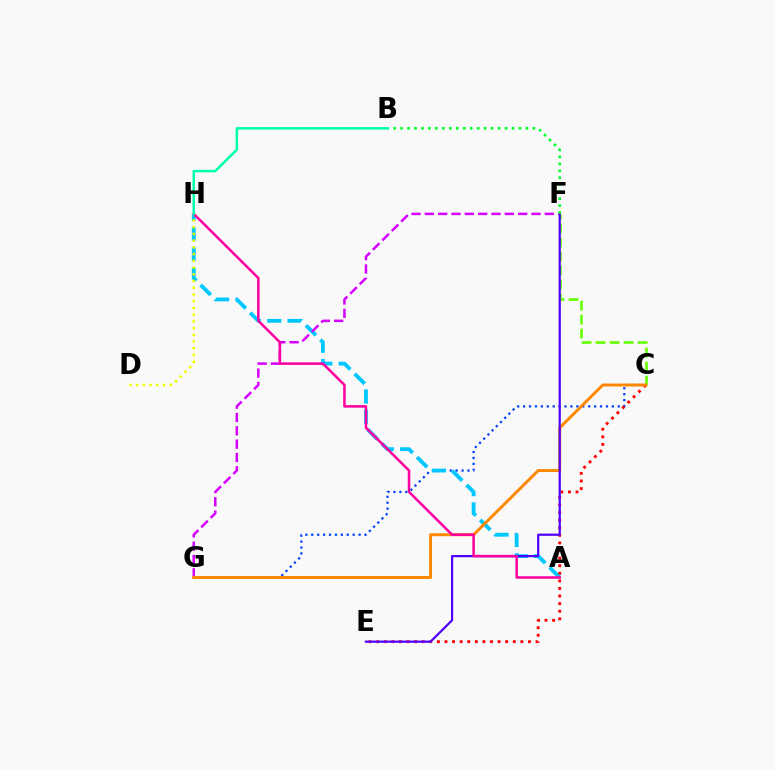{('C', 'G'): [{'color': '#003fff', 'line_style': 'dotted', 'thickness': 1.61}, {'color': '#ff8800', 'line_style': 'solid', 'thickness': 2.11}], ('C', 'F'): [{'color': '#66ff00', 'line_style': 'dashed', 'thickness': 1.9}], ('A', 'H'): [{'color': '#00c7ff', 'line_style': 'dashed', 'thickness': 2.76}, {'color': '#ff00a0', 'line_style': 'solid', 'thickness': 1.82}], ('D', 'H'): [{'color': '#eeff00', 'line_style': 'dotted', 'thickness': 1.83}], ('F', 'G'): [{'color': '#d600ff', 'line_style': 'dashed', 'thickness': 1.81}], ('C', 'E'): [{'color': '#ff0000', 'line_style': 'dotted', 'thickness': 2.06}], ('E', 'F'): [{'color': '#4f00ff', 'line_style': 'solid', 'thickness': 1.59}], ('B', 'F'): [{'color': '#00ff27', 'line_style': 'dotted', 'thickness': 1.89}], ('B', 'H'): [{'color': '#00ffaf', 'line_style': 'solid', 'thickness': 1.8}]}